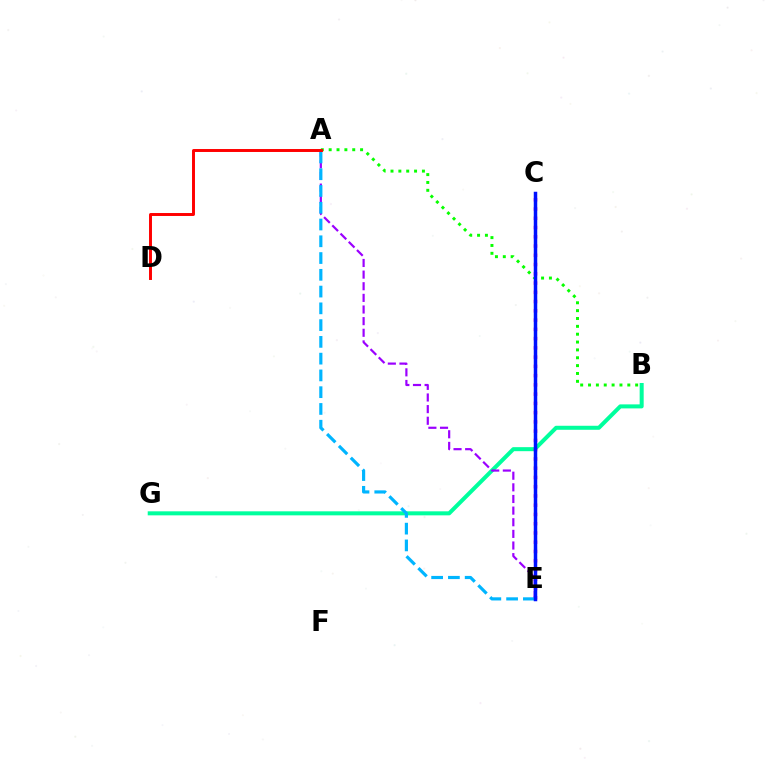{('B', 'G'): [{'color': '#00ff9d', 'line_style': 'solid', 'thickness': 2.89}], ('C', 'E'): [{'color': '#ff00bd', 'line_style': 'dotted', 'thickness': 2.51}, {'color': '#ffa500', 'line_style': 'dotted', 'thickness': 1.88}, {'color': '#b3ff00', 'line_style': 'dotted', 'thickness': 2.01}, {'color': '#0010ff', 'line_style': 'solid', 'thickness': 2.52}], ('A', 'E'): [{'color': '#9b00ff', 'line_style': 'dashed', 'thickness': 1.58}, {'color': '#00b5ff', 'line_style': 'dashed', 'thickness': 2.28}], ('A', 'B'): [{'color': '#08ff00', 'line_style': 'dotted', 'thickness': 2.13}], ('A', 'D'): [{'color': '#ff0000', 'line_style': 'solid', 'thickness': 2.12}]}